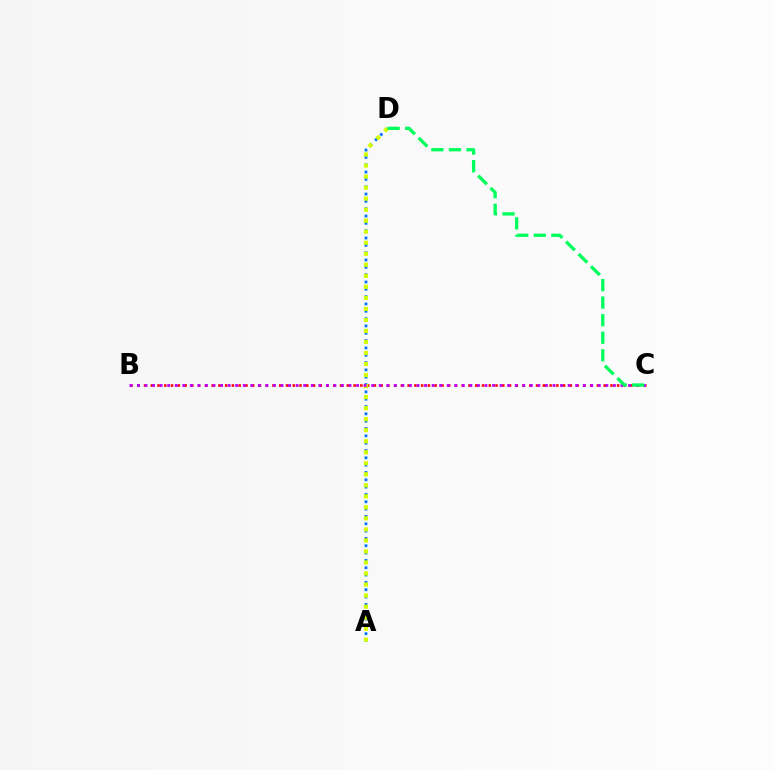{('A', 'D'): [{'color': '#0074ff', 'line_style': 'dotted', 'thickness': 1.99}, {'color': '#d1ff00', 'line_style': 'dotted', 'thickness': 3.0}], ('B', 'C'): [{'color': '#ff0000', 'line_style': 'dotted', 'thickness': 1.84}, {'color': '#b900ff', 'line_style': 'dotted', 'thickness': 2.05}], ('C', 'D'): [{'color': '#00ff5c', 'line_style': 'dashed', 'thickness': 2.38}]}